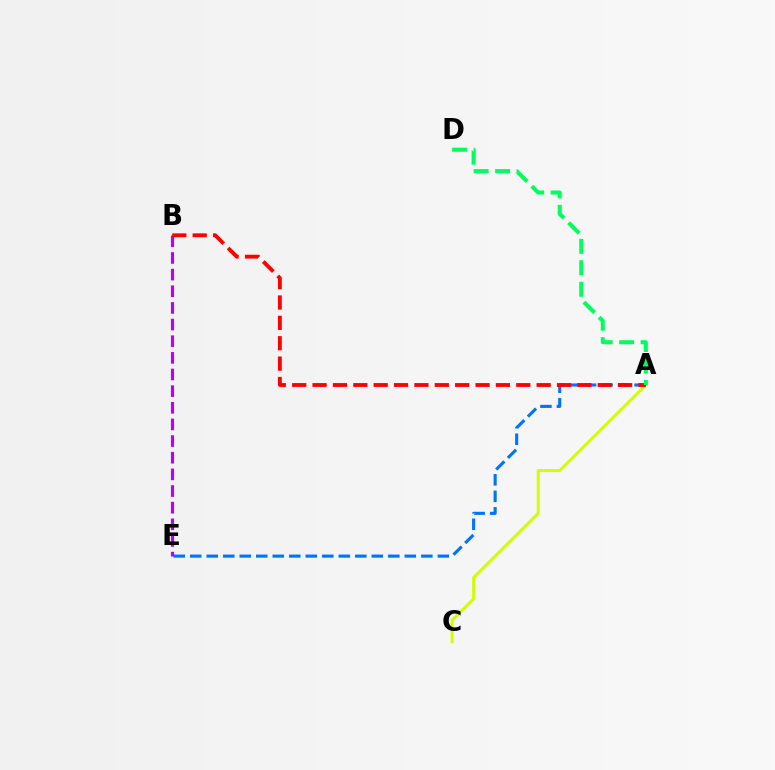{('A', 'E'): [{'color': '#0074ff', 'line_style': 'dashed', 'thickness': 2.24}], ('B', 'E'): [{'color': '#b900ff', 'line_style': 'dashed', 'thickness': 2.26}], ('A', 'C'): [{'color': '#d1ff00', 'line_style': 'solid', 'thickness': 2.14}], ('A', 'B'): [{'color': '#ff0000', 'line_style': 'dashed', 'thickness': 2.77}], ('A', 'D'): [{'color': '#00ff5c', 'line_style': 'dashed', 'thickness': 2.92}]}